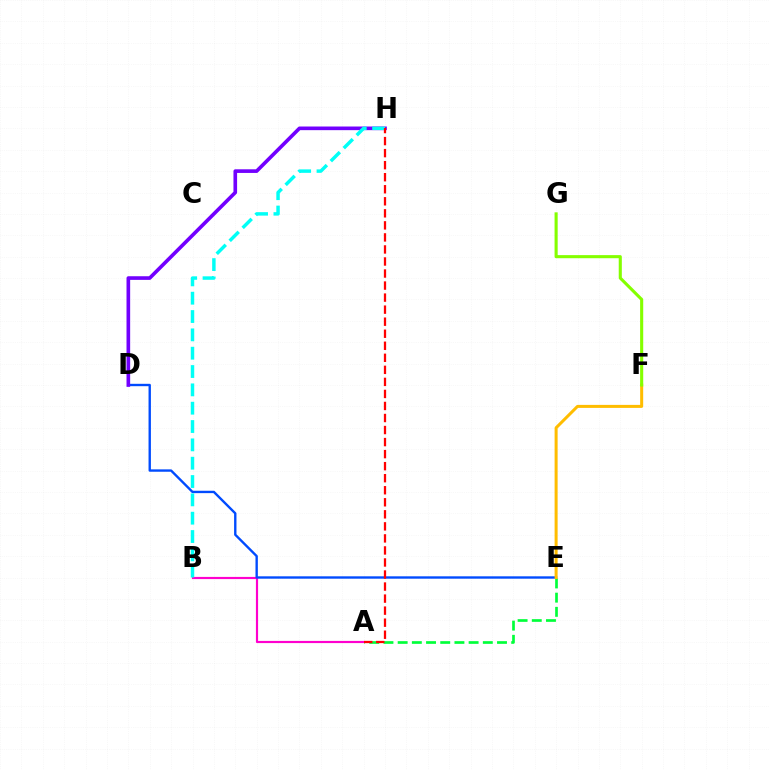{('A', 'B'): [{'color': '#ff00cf', 'line_style': 'solid', 'thickness': 1.56}], ('D', 'E'): [{'color': '#004bff', 'line_style': 'solid', 'thickness': 1.71}], ('A', 'E'): [{'color': '#00ff39', 'line_style': 'dashed', 'thickness': 1.93}], ('D', 'H'): [{'color': '#7200ff', 'line_style': 'solid', 'thickness': 2.62}], ('B', 'H'): [{'color': '#00fff6', 'line_style': 'dashed', 'thickness': 2.49}], ('A', 'H'): [{'color': '#ff0000', 'line_style': 'dashed', 'thickness': 1.64}], ('E', 'F'): [{'color': '#ffbd00', 'line_style': 'solid', 'thickness': 2.17}], ('F', 'G'): [{'color': '#84ff00', 'line_style': 'solid', 'thickness': 2.23}]}